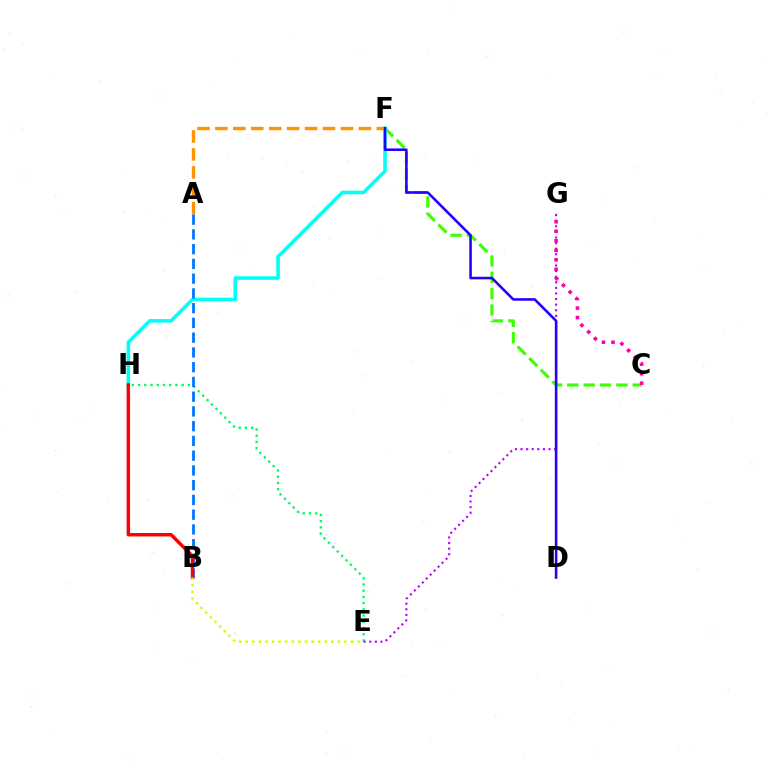{('E', 'H'): [{'color': '#00ff5c', 'line_style': 'dotted', 'thickness': 1.69}], ('E', 'G'): [{'color': '#b900ff', 'line_style': 'dotted', 'thickness': 1.52}], ('A', 'F'): [{'color': '#ff9400', 'line_style': 'dashed', 'thickness': 2.44}], ('C', 'F'): [{'color': '#3dff00', 'line_style': 'dashed', 'thickness': 2.22}], ('F', 'H'): [{'color': '#00fff6', 'line_style': 'solid', 'thickness': 2.56}], ('D', 'F'): [{'color': '#2500ff', 'line_style': 'solid', 'thickness': 1.86}], ('A', 'B'): [{'color': '#0074ff', 'line_style': 'dashed', 'thickness': 2.0}], ('B', 'H'): [{'color': '#ff0000', 'line_style': 'solid', 'thickness': 2.48}], ('C', 'G'): [{'color': '#ff00ac', 'line_style': 'dotted', 'thickness': 2.59}], ('B', 'E'): [{'color': '#d1ff00', 'line_style': 'dotted', 'thickness': 1.79}]}